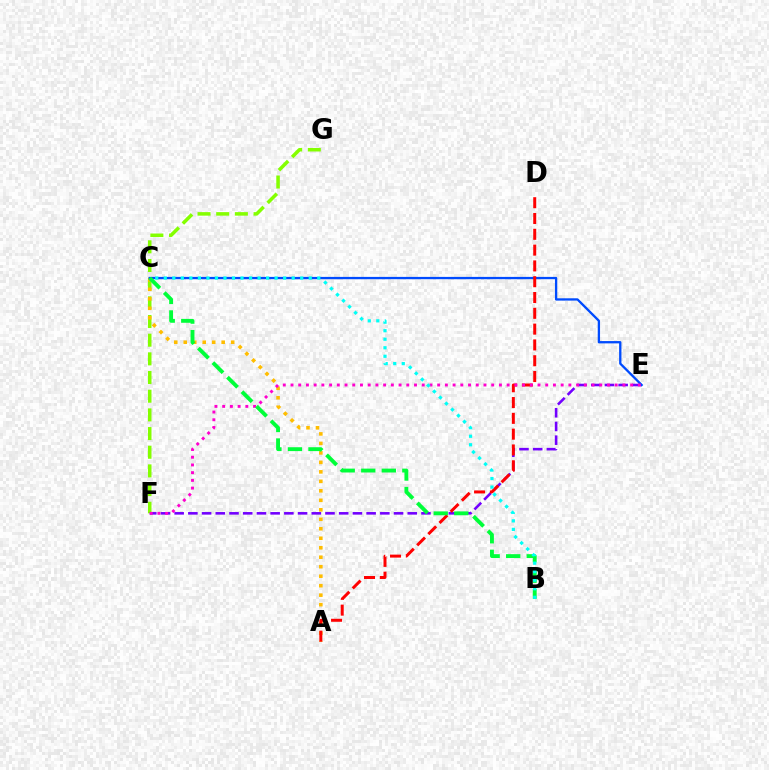{('F', 'G'): [{'color': '#84ff00', 'line_style': 'dashed', 'thickness': 2.54}], ('E', 'F'): [{'color': '#7200ff', 'line_style': 'dashed', 'thickness': 1.86}, {'color': '#ff00cf', 'line_style': 'dotted', 'thickness': 2.1}], ('A', 'C'): [{'color': '#ffbd00', 'line_style': 'dotted', 'thickness': 2.58}], ('C', 'E'): [{'color': '#004bff', 'line_style': 'solid', 'thickness': 1.66}], ('A', 'D'): [{'color': '#ff0000', 'line_style': 'dashed', 'thickness': 2.15}], ('B', 'C'): [{'color': '#00ff39', 'line_style': 'dashed', 'thickness': 2.79}, {'color': '#00fff6', 'line_style': 'dotted', 'thickness': 2.32}]}